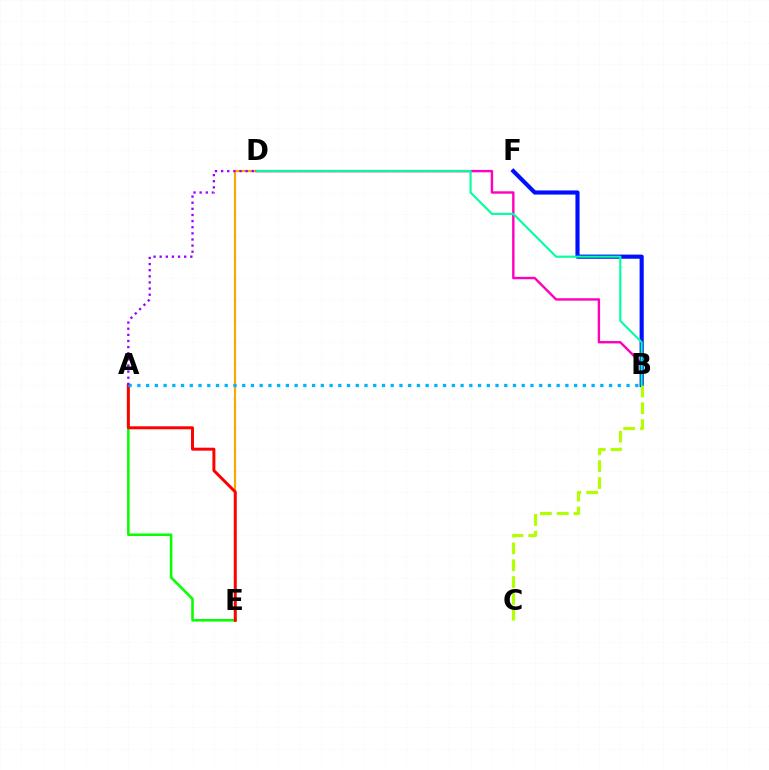{('D', 'E'): [{'color': '#ffa500', 'line_style': 'solid', 'thickness': 1.56}], ('B', 'D'): [{'color': '#ff00bd', 'line_style': 'solid', 'thickness': 1.73}, {'color': '#00ff9d', 'line_style': 'solid', 'thickness': 1.53}], ('B', 'F'): [{'color': '#0010ff', 'line_style': 'solid', 'thickness': 2.98}], ('B', 'C'): [{'color': '#b3ff00', 'line_style': 'dashed', 'thickness': 2.29}], ('A', 'E'): [{'color': '#08ff00', 'line_style': 'solid', 'thickness': 1.83}, {'color': '#ff0000', 'line_style': 'solid', 'thickness': 2.14}], ('A', 'B'): [{'color': '#00b5ff', 'line_style': 'dotted', 'thickness': 2.37}], ('A', 'D'): [{'color': '#9b00ff', 'line_style': 'dotted', 'thickness': 1.66}]}